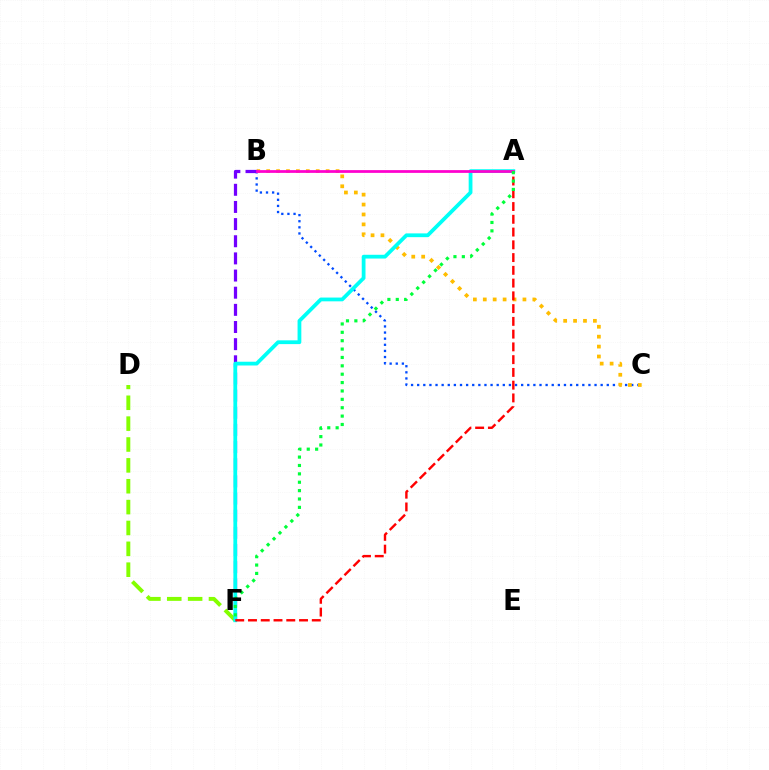{('B', 'C'): [{'color': '#004bff', 'line_style': 'dotted', 'thickness': 1.66}, {'color': '#ffbd00', 'line_style': 'dotted', 'thickness': 2.69}], ('D', 'F'): [{'color': '#84ff00', 'line_style': 'dashed', 'thickness': 2.83}], ('B', 'F'): [{'color': '#7200ff', 'line_style': 'dashed', 'thickness': 2.33}], ('A', 'F'): [{'color': '#00fff6', 'line_style': 'solid', 'thickness': 2.72}, {'color': '#ff0000', 'line_style': 'dashed', 'thickness': 1.73}, {'color': '#00ff39', 'line_style': 'dotted', 'thickness': 2.28}], ('A', 'B'): [{'color': '#ff00cf', 'line_style': 'solid', 'thickness': 1.98}]}